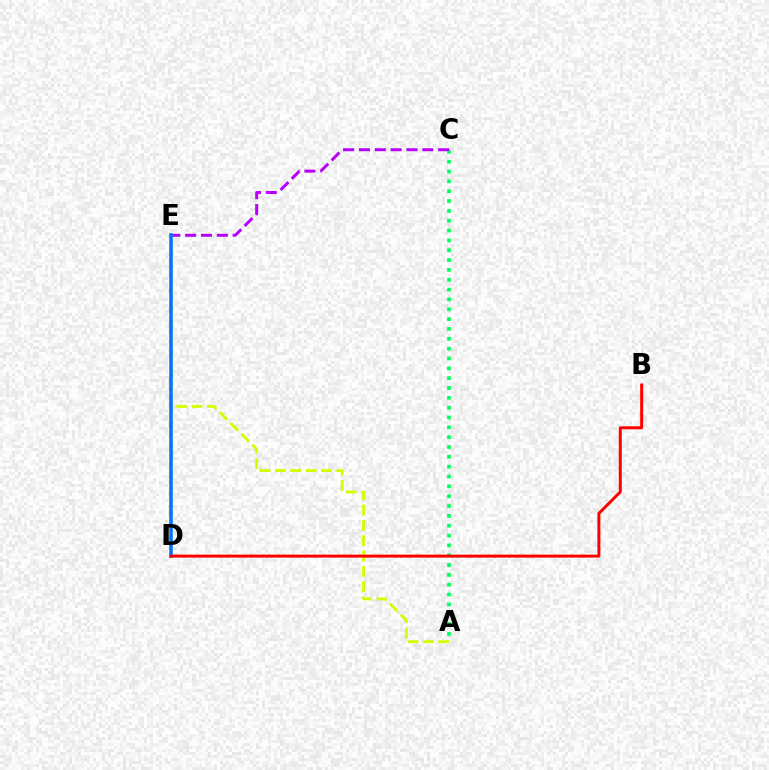{('A', 'C'): [{'color': '#00ff5c', 'line_style': 'dotted', 'thickness': 2.67}], ('C', 'E'): [{'color': '#b900ff', 'line_style': 'dashed', 'thickness': 2.15}], ('A', 'E'): [{'color': '#d1ff00', 'line_style': 'dashed', 'thickness': 2.08}], ('D', 'E'): [{'color': '#0074ff', 'line_style': 'solid', 'thickness': 2.54}], ('B', 'D'): [{'color': '#ff0000', 'line_style': 'solid', 'thickness': 2.14}]}